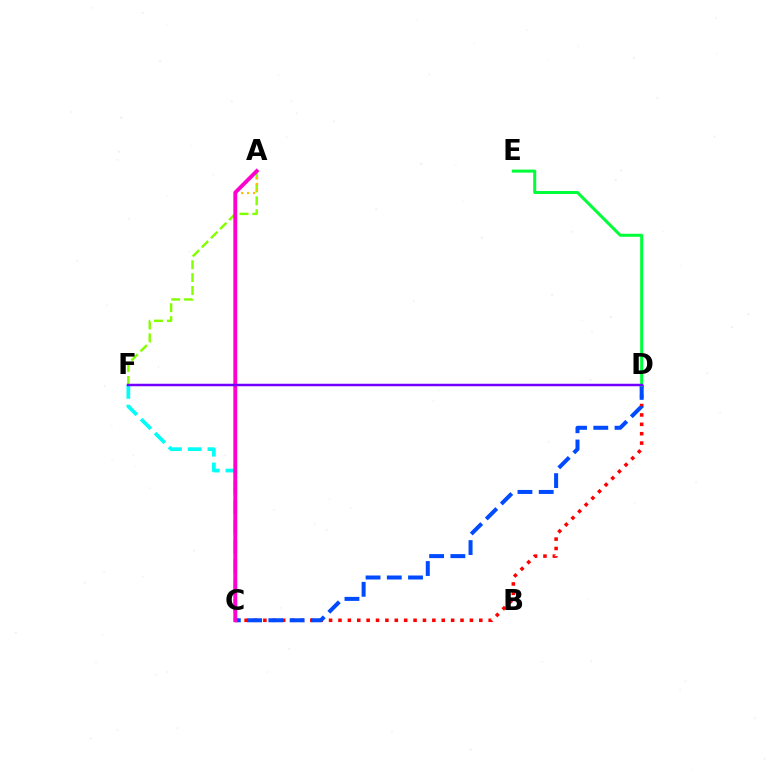{('A', 'F'): [{'color': '#84ff00', 'line_style': 'dashed', 'thickness': 1.75}], ('C', 'F'): [{'color': '#00fff6', 'line_style': 'dashed', 'thickness': 2.68}], ('C', 'D'): [{'color': '#ff0000', 'line_style': 'dotted', 'thickness': 2.55}, {'color': '#004bff', 'line_style': 'dashed', 'thickness': 2.89}], ('A', 'C'): [{'color': '#ffbd00', 'line_style': 'dotted', 'thickness': 1.62}, {'color': '#ff00cf', 'line_style': 'solid', 'thickness': 2.78}], ('D', 'E'): [{'color': '#00ff39', 'line_style': 'solid', 'thickness': 2.17}], ('D', 'F'): [{'color': '#7200ff', 'line_style': 'solid', 'thickness': 1.8}]}